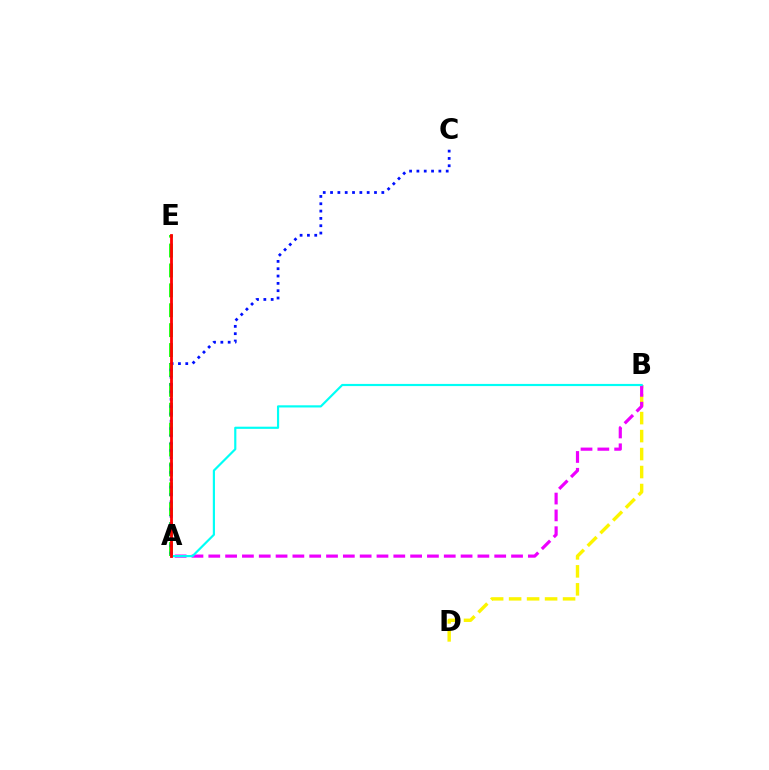{('B', 'D'): [{'color': '#fcf500', 'line_style': 'dashed', 'thickness': 2.44}], ('A', 'E'): [{'color': '#08ff00', 'line_style': 'dashed', 'thickness': 2.7}, {'color': '#ff0000', 'line_style': 'solid', 'thickness': 2.02}], ('A', 'C'): [{'color': '#0010ff', 'line_style': 'dotted', 'thickness': 1.99}], ('A', 'B'): [{'color': '#ee00ff', 'line_style': 'dashed', 'thickness': 2.28}, {'color': '#00fff6', 'line_style': 'solid', 'thickness': 1.57}]}